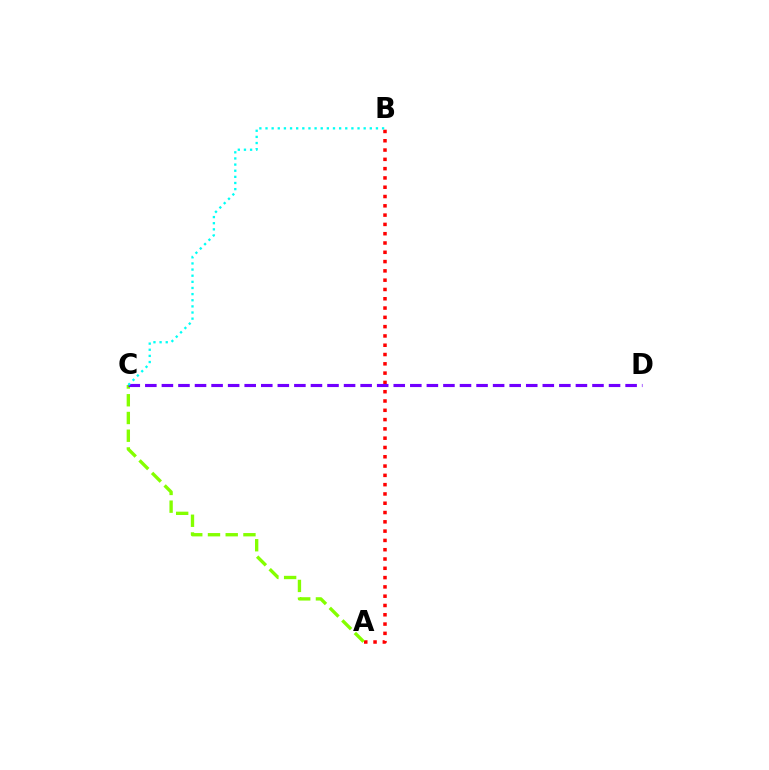{('A', 'B'): [{'color': '#ff0000', 'line_style': 'dotted', 'thickness': 2.53}], ('A', 'C'): [{'color': '#84ff00', 'line_style': 'dashed', 'thickness': 2.41}], ('C', 'D'): [{'color': '#7200ff', 'line_style': 'dashed', 'thickness': 2.25}], ('B', 'C'): [{'color': '#00fff6', 'line_style': 'dotted', 'thickness': 1.67}]}